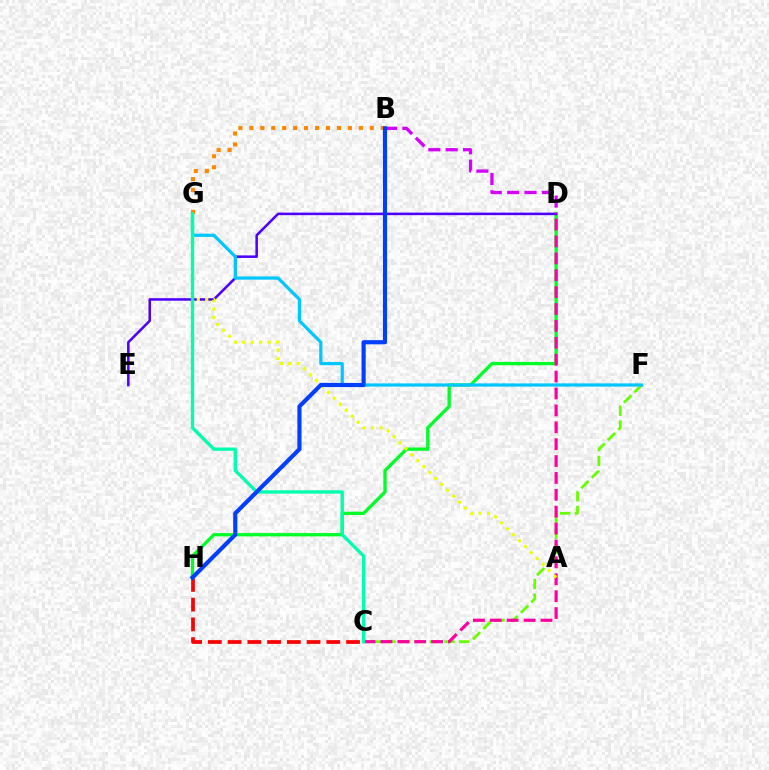{('C', 'H'): [{'color': '#ff0000', 'line_style': 'dashed', 'thickness': 2.68}], ('D', 'H'): [{'color': '#00ff27', 'line_style': 'solid', 'thickness': 2.38}], ('D', 'E'): [{'color': '#4f00ff', 'line_style': 'solid', 'thickness': 1.83}], ('C', 'F'): [{'color': '#66ff00', 'line_style': 'dashed', 'thickness': 2.0}], ('F', 'G'): [{'color': '#00c7ff', 'line_style': 'solid', 'thickness': 2.32}], ('B', 'G'): [{'color': '#ff8800', 'line_style': 'dotted', 'thickness': 2.97}], ('C', 'D'): [{'color': '#ff00a0', 'line_style': 'dashed', 'thickness': 2.29}], ('A', 'G'): [{'color': '#eeff00', 'line_style': 'dotted', 'thickness': 2.29}], ('B', 'D'): [{'color': '#d600ff', 'line_style': 'dashed', 'thickness': 2.36}], ('C', 'G'): [{'color': '#00ffaf', 'line_style': 'solid', 'thickness': 2.4}], ('B', 'H'): [{'color': '#003fff', 'line_style': 'solid', 'thickness': 2.99}]}